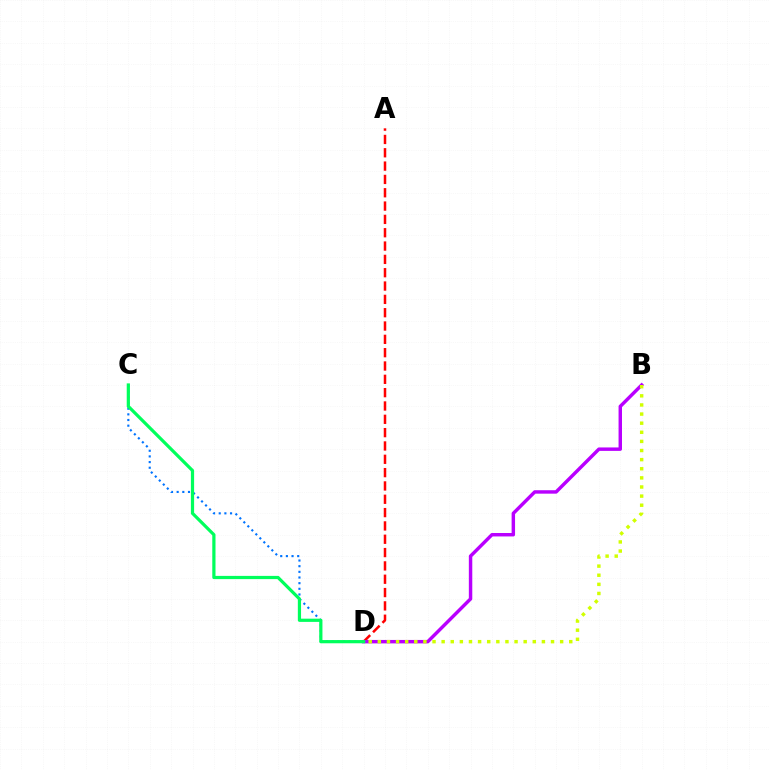{('C', 'D'): [{'color': '#0074ff', 'line_style': 'dotted', 'thickness': 1.54}, {'color': '#00ff5c', 'line_style': 'solid', 'thickness': 2.32}], ('A', 'D'): [{'color': '#ff0000', 'line_style': 'dashed', 'thickness': 1.81}], ('B', 'D'): [{'color': '#b900ff', 'line_style': 'solid', 'thickness': 2.48}, {'color': '#d1ff00', 'line_style': 'dotted', 'thickness': 2.48}]}